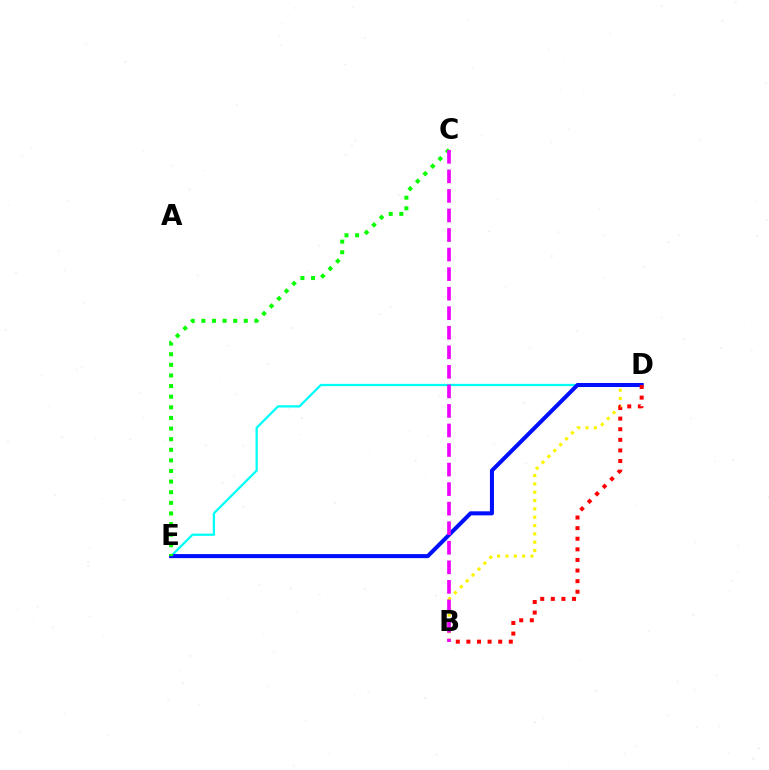{('D', 'E'): [{'color': '#00fff6', 'line_style': 'solid', 'thickness': 1.63}, {'color': '#0010ff', 'line_style': 'solid', 'thickness': 2.91}], ('B', 'D'): [{'color': '#fcf500', 'line_style': 'dotted', 'thickness': 2.26}, {'color': '#ff0000', 'line_style': 'dotted', 'thickness': 2.88}], ('C', 'E'): [{'color': '#08ff00', 'line_style': 'dotted', 'thickness': 2.88}], ('B', 'C'): [{'color': '#ee00ff', 'line_style': 'dashed', 'thickness': 2.66}]}